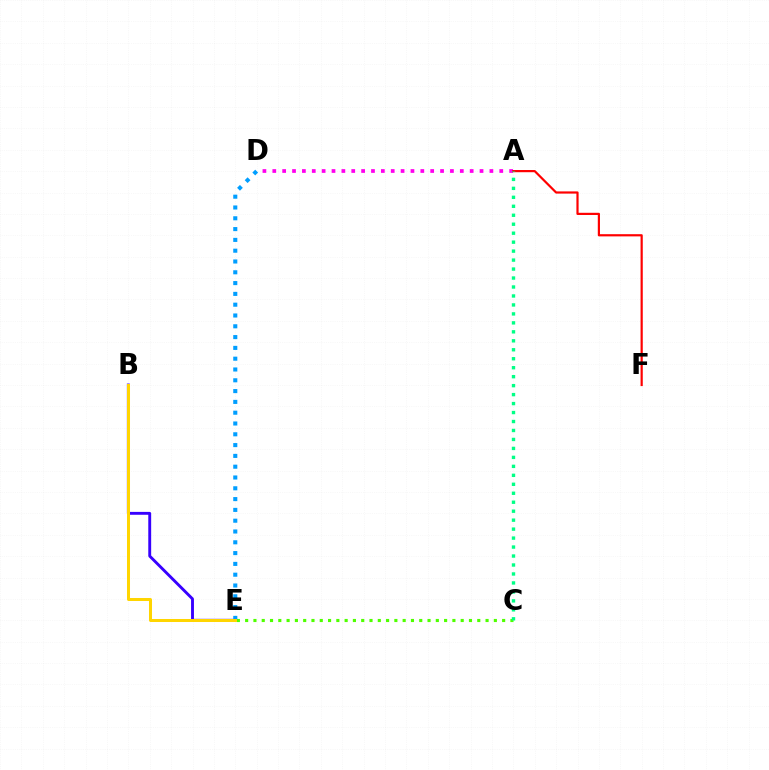{('A', 'D'): [{'color': '#ff00ed', 'line_style': 'dotted', 'thickness': 2.68}], ('A', 'F'): [{'color': '#ff0000', 'line_style': 'solid', 'thickness': 1.58}], ('C', 'E'): [{'color': '#4fff00', 'line_style': 'dotted', 'thickness': 2.25}], ('B', 'E'): [{'color': '#3700ff', 'line_style': 'solid', 'thickness': 2.08}, {'color': '#ffd500', 'line_style': 'solid', 'thickness': 2.16}], ('D', 'E'): [{'color': '#009eff', 'line_style': 'dotted', 'thickness': 2.93}], ('A', 'C'): [{'color': '#00ff86', 'line_style': 'dotted', 'thickness': 2.44}]}